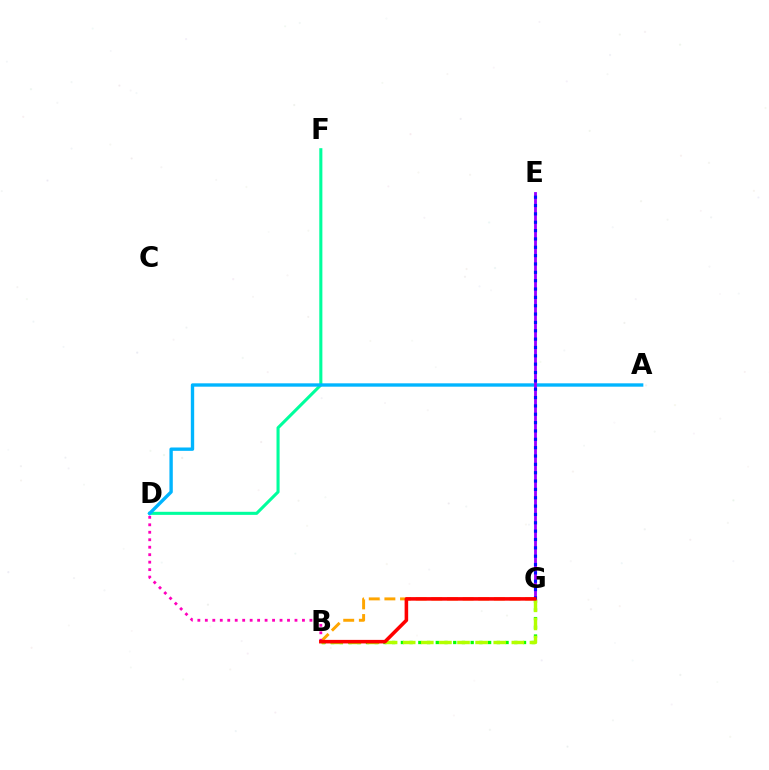{('D', 'F'): [{'color': '#00ff9d', 'line_style': 'solid', 'thickness': 2.22}], ('B', 'G'): [{'color': '#ffa500', 'line_style': 'dashed', 'thickness': 2.12}, {'color': '#08ff00', 'line_style': 'dotted', 'thickness': 2.37}, {'color': '#b3ff00', 'line_style': 'dashed', 'thickness': 2.46}, {'color': '#ff0000', 'line_style': 'solid', 'thickness': 2.56}], ('A', 'D'): [{'color': '#00b5ff', 'line_style': 'solid', 'thickness': 2.42}], ('E', 'G'): [{'color': '#9b00ff', 'line_style': 'solid', 'thickness': 2.04}, {'color': '#0010ff', 'line_style': 'dotted', 'thickness': 2.27}], ('B', 'D'): [{'color': '#ff00bd', 'line_style': 'dotted', 'thickness': 2.03}]}